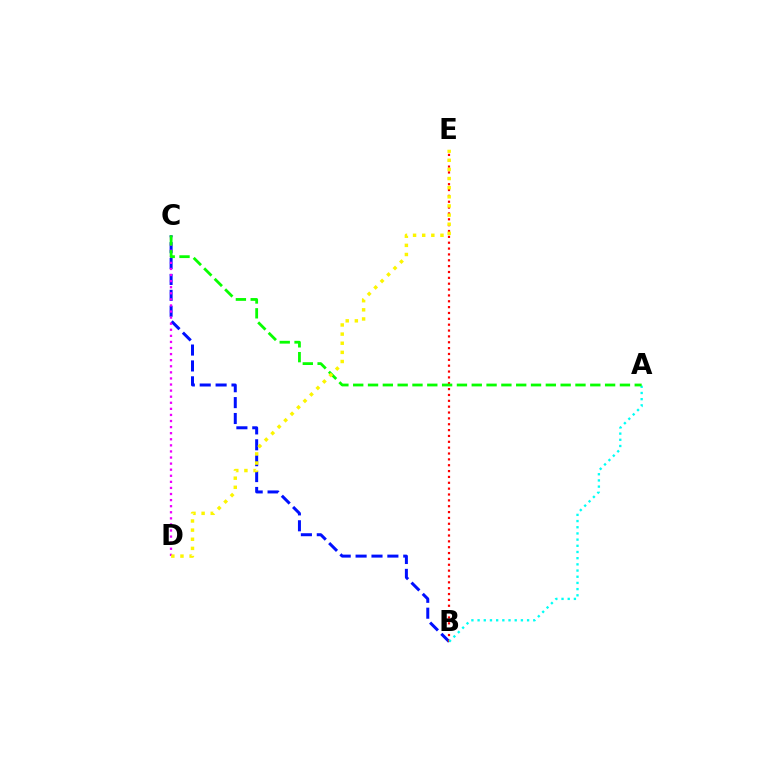{('B', 'C'): [{'color': '#0010ff', 'line_style': 'dashed', 'thickness': 2.16}], ('B', 'E'): [{'color': '#ff0000', 'line_style': 'dotted', 'thickness': 1.59}], ('A', 'B'): [{'color': '#00fff6', 'line_style': 'dotted', 'thickness': 1.68}], ('C', 'D'): [{'color': '#ee00ff', 'line_style': 'dotted', 'thickness': 1.65}], ('A', 'C'): [{'color': '#08ff00', 'line_style': 'dashed', 'thickness': 2.01}], ('D', 'E'): [{'color': '#fcf500', 'line_style': 'dotted', 'thickness': 2.48}]}